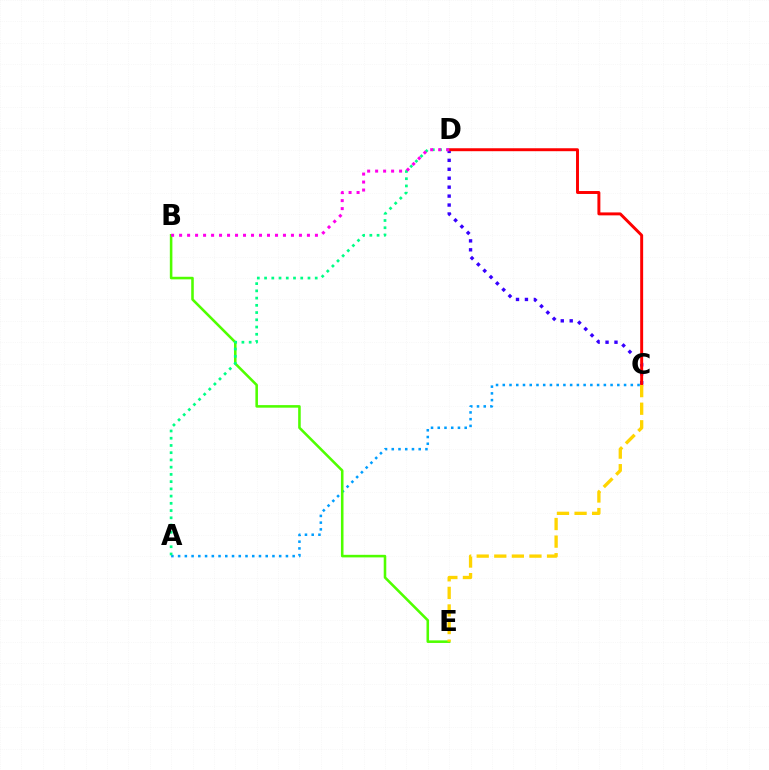{('A', 'C'): [{'color': '#009eff', 'line_style': 'dotted', 'thickness': 1.83}], ('C', 'D'): [{'color': '#3700ff', 'line_style': 'dotted', 'thickness': 2.43}, {'color': '#ff0000', 'line_style': 'solid', 'thickness': 2.12}], ('B', 'E'): [{'color': '#4fff00', 'line_style': 'solid', 'thickness': 1.85}], ('A', 'D'): [{'color': '#00ff86', 'line_style': 'dotted', 'thickness': 1.97}], ('C', 'E'): [{'color': '#ffd500', 'line_style': 'dashed', 'thickness': 2.39}], ('B', 'D'): [{'color': '#ff00ed', 'line_style': 'dotted', 'thickness': 2.17}]}